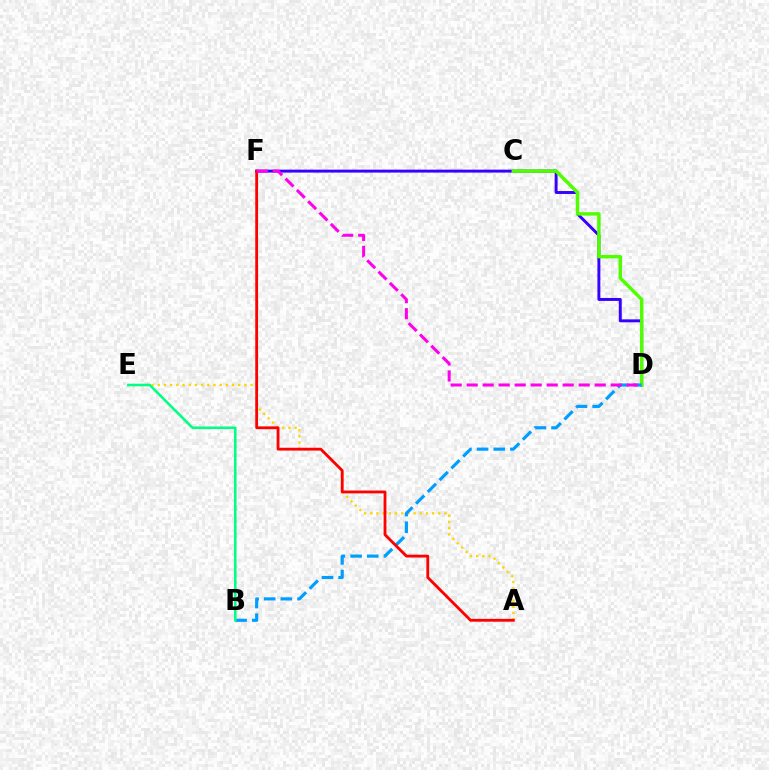{('D', 'F'): [{'color': '#3700ff', 'line_style': 'solid', 'thickness': 2.11}, {'color': '#ff00ed', 'line_style': 'dashed', 'thickness': 2.17}], ('C', 'D'): [{'color': '#4fff00', 'line_style': 'solid', 'thickness': 2.47}], ('A', 'E'): [{'color': '#ffd500', 'line_style': 'dotted', 'thickness': 1.68}], ('B', 'D'): [{'color': '#009eff', 'line_style': 'dashed', 'thickness': 2.26}], ('B', 'E'): [{'color': '#00ff86', 'line_style': 'solid', 'thickness': 1.84}], ('A', 'F'): [{'color': '#ff0000', 'line_style': 'solid', 'thickness': 2.03}]}